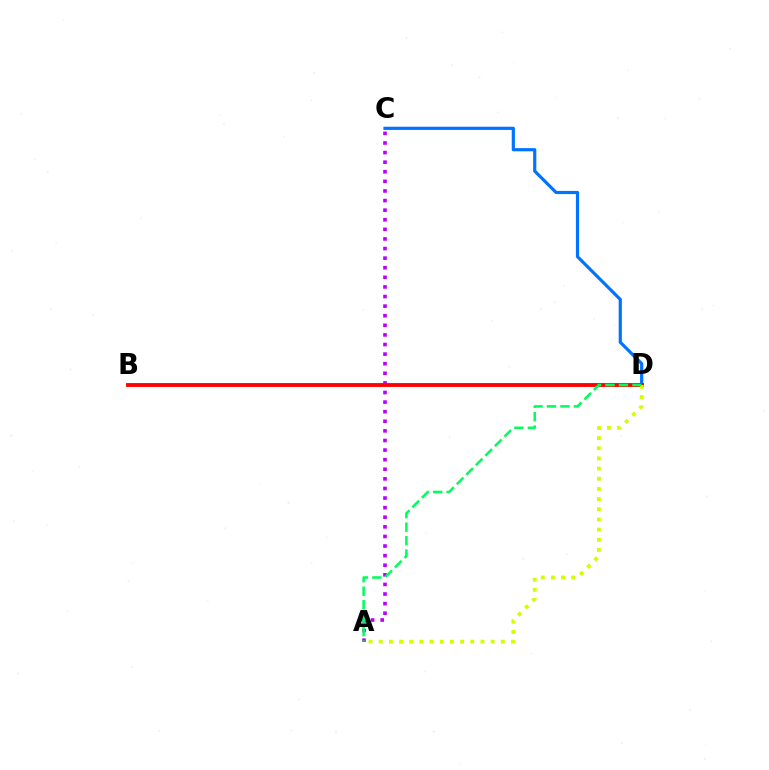{('A', 'C'): [{'color': '#b900ff', 'line_style': 'dotted', 'thickness': 2.61}], ('C', 'D'): [{'color': '#0074ff', 'line_style': 'solid', 'thickness': 2.3}], ('B', 'D'): [{'color': '#ff0000', 'line_style': 'solid', 'thickness': 2.77}], ('A', 'D'): [{'color': '#d1ff00', 'line_style': 'dotted', 'thickness': 2.76}, {'color': '#00ff5c', 'line_style': 'dashed', 'thickness': 1.83}]}